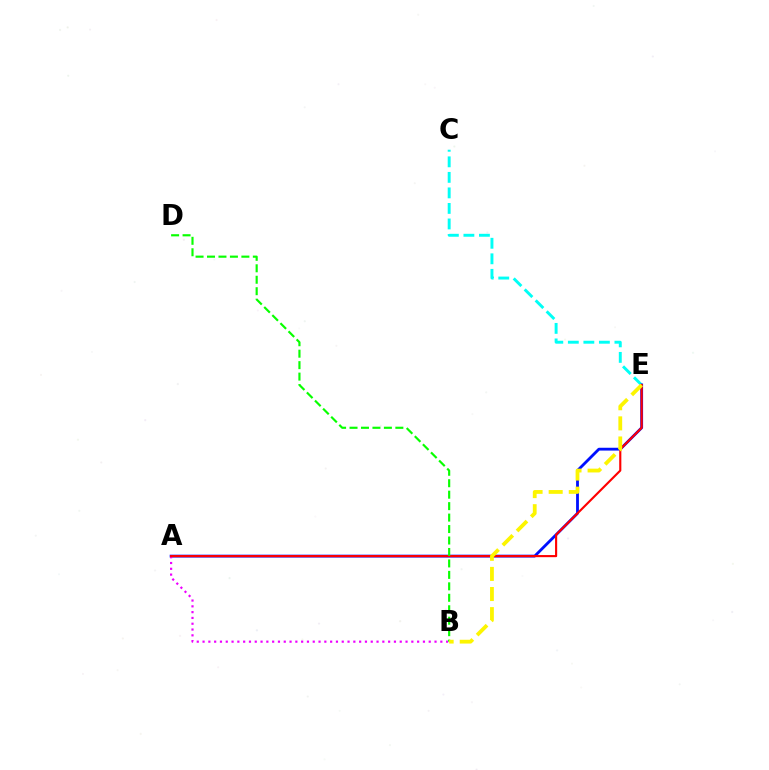{('C', 'E'): [{'color': '#00fff6', 'line_style': 'dashed', 'thickness': 2.11}], ('A', 'E'): [{'color': '#0010ff', 'line_style': 'solid', 'thickness': 2.03}, {'color': '#ff0000', 'line_style': 'solid', 'thickness': 1.53}], ('A', 'B'): [{'color': '#ee00ff', 'line_style': 'dotted', 'thickness': 1.58}], ('B', 'D'): [{'color': '#08ff00', 'line_style': 'dashed', 'thickness': 1.56}], ('B', 'E'): [{'color': '#fcf500', 'line_style': 'dashed', 'thickness': 2.73}]}